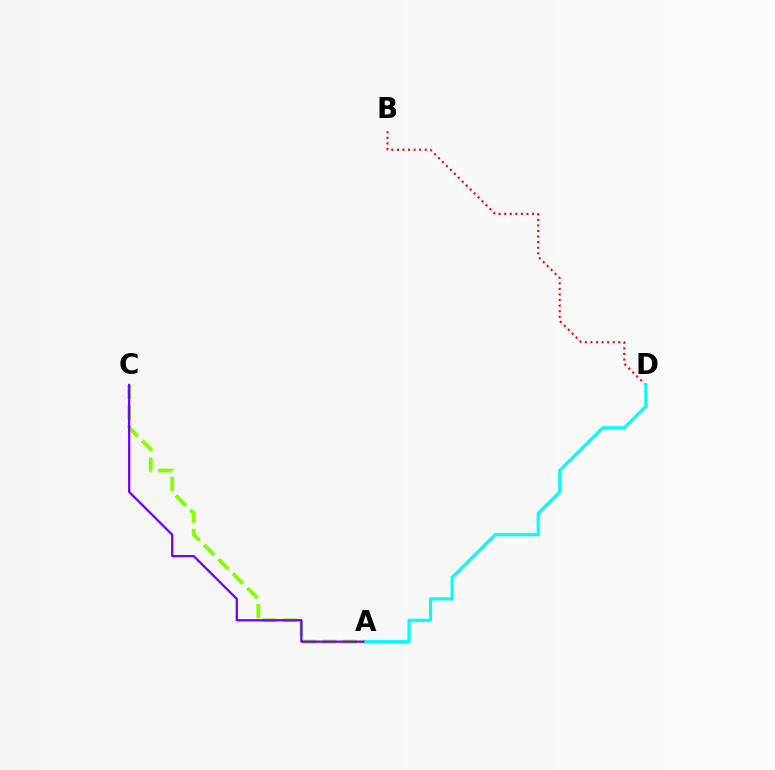{('A', 'C'): [{'color': '#84ff00', 'line_style': 'dashed', 'thickness': 2.77}, {'color': '#7200ff', 'line_style': 'solid', 'thickness': 1.63}], ('B', 'D'): [{'color': '#ff0000', 'line_style': 'dotted', 'thickness': 1.51}], ('A', 'D'): [{'color': '#00fff6', 'line_style': 'solid', 'thickness': 2.28}]}